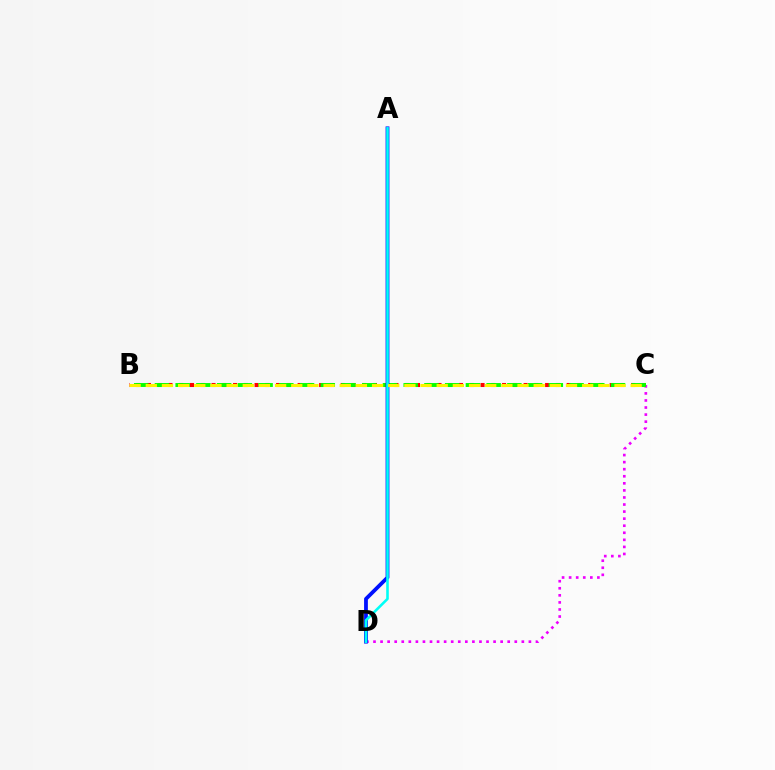{('B', 'C'): [{'color': '#ff0000', 'line_style': 'dotted', 'thickness': 2.92}, {'color': '#08ff00', 'line_style': 'dashed', 'thickness': 2.82}, {'color': '#fcf500', 'line_style': 'dashed', 'thickness': 2.2}], ('C', 'D'): [{'color': '#ee00ff', 'line_style': 'dotted', 'thickness': 1.92}], ('A', 'D'): [{'color': '#0010ff', 'line_style': 'solid', 'thickness': 2.73}, {'color': '#00fff6', 'line_style': 'solid', 'thickness': 1.86}]}